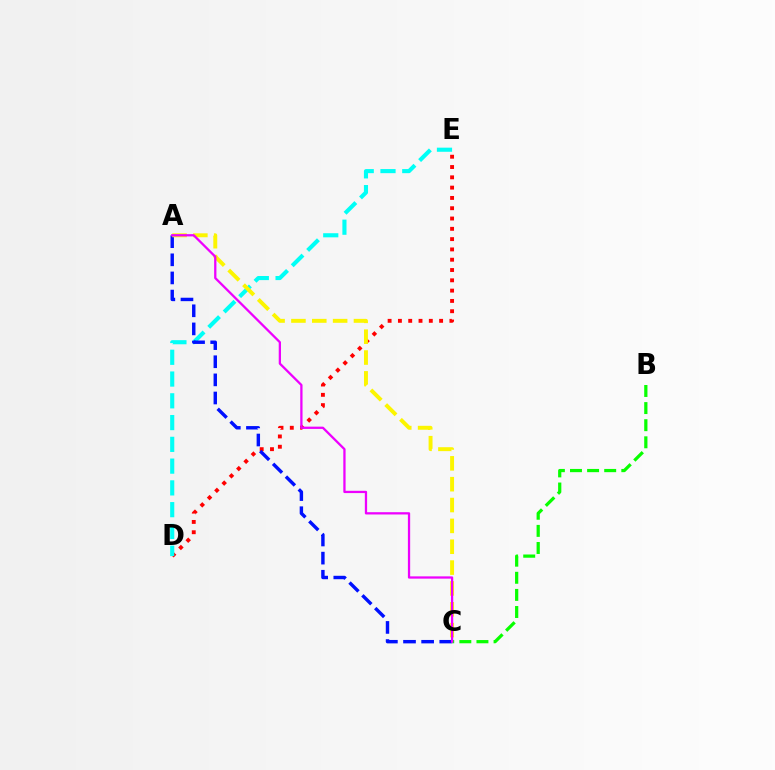{('D', 'E'): [{'color': '#ff0000', 'line_style': 'dotted', 'thickness': 2.8}, {'color': '#00fff6', 'line_style': 'dashed', 'thickness': 2.96}], ('A', 'C'): [{'color': '#0010ff', 'line_style': 'dashed', 'thickness': 2.46}, {'color': '#fcf500', 'line_style': 'dashed', 'thickness': 2.83}, {'color': '#ee00ff', 'line_style': 'solid', 'thickness': 1.64}], ('B', 'C'): [{'color': '#08ff00', 'line_style': 'dashed', 'thickness': 2.32}]}